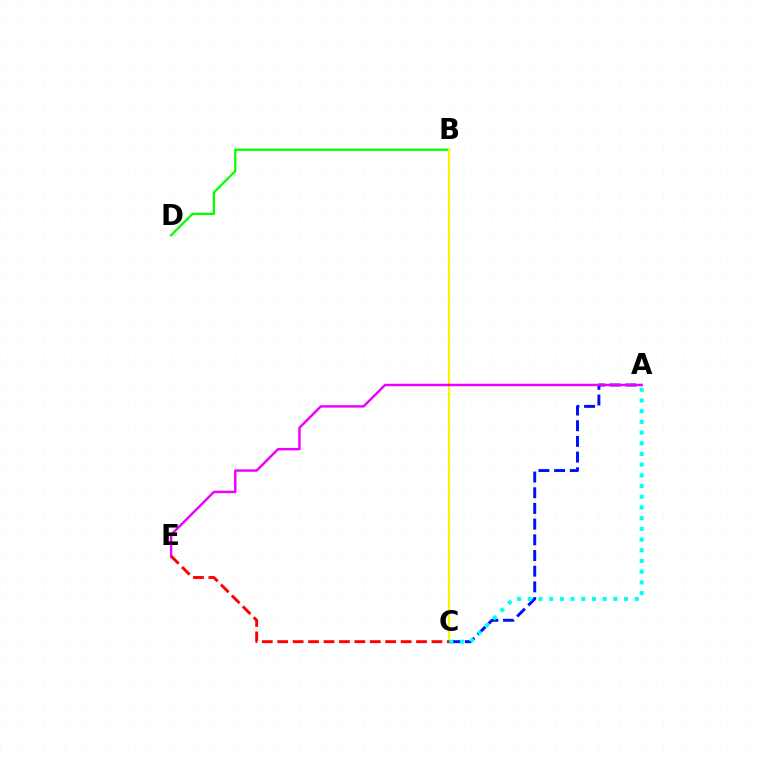{('B', 'D'): [{'color': '#08ff00', 'line_style': 'solid', 'thickness': 1.66}], ('B', 'C'): [{'color': '#fcf500', 'line_style': 'solid', 'thickness': 1.56}], ('A', 'C'): [{'color': '#0010ff', 'line_style': 'dashed', 'thickness': 2.13}, {'color': '#00fff6', 'line_style': 'dotted', 'thickness': 2.91}], ('A', 'E'): [{'color': '#ee00ff', 'line_style': 'solid', 'thickness': 1.76}], ('C', 'E'): [{'color': '#ff0000', 'line_style': 'dashed', 'thickness': 2.09}]}